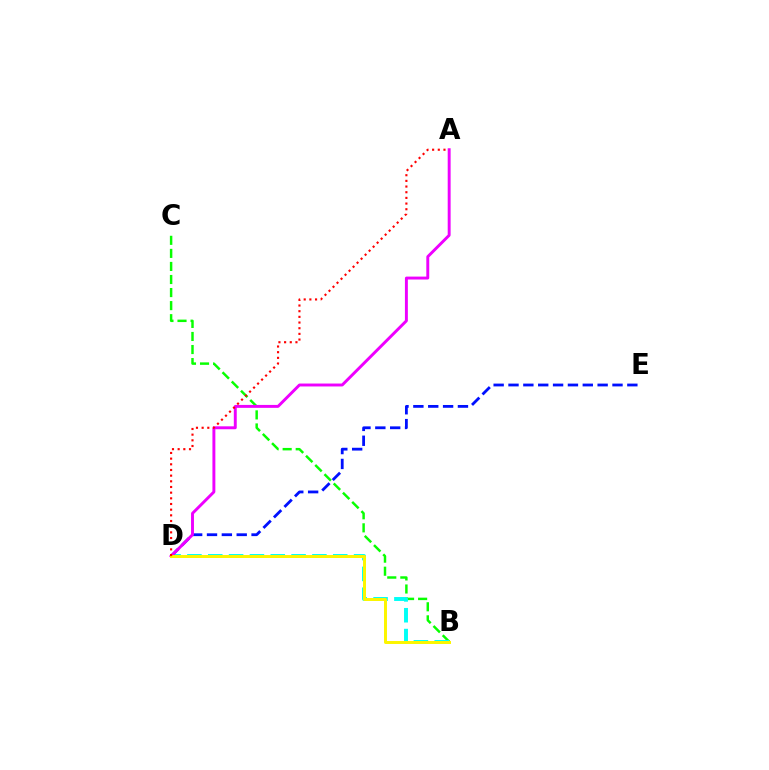{('B', 'C'): [{'color': '#08ff00', 'line_style': 'dashed', 'thickness': 1.77}], ('B', 'D'): [{'color': '#00fff6', 'line_style': 'dashed', 'thickness': 2.83}, {'color': '#fcf500', 'line_style': 'solid', 'thickness': 2.14}], ('D', 'E'): [{'color': '#0010ff', 'line_style': 'dashed', 'thickness': 2.02}], ('A', 'D'): [{'color': '#ee00ff', 'line_style': 'solid', 'thickness': 2.11}, {'color': '#ff0000', 'line_style': 'dotted', 'thickness': 1.54}]}